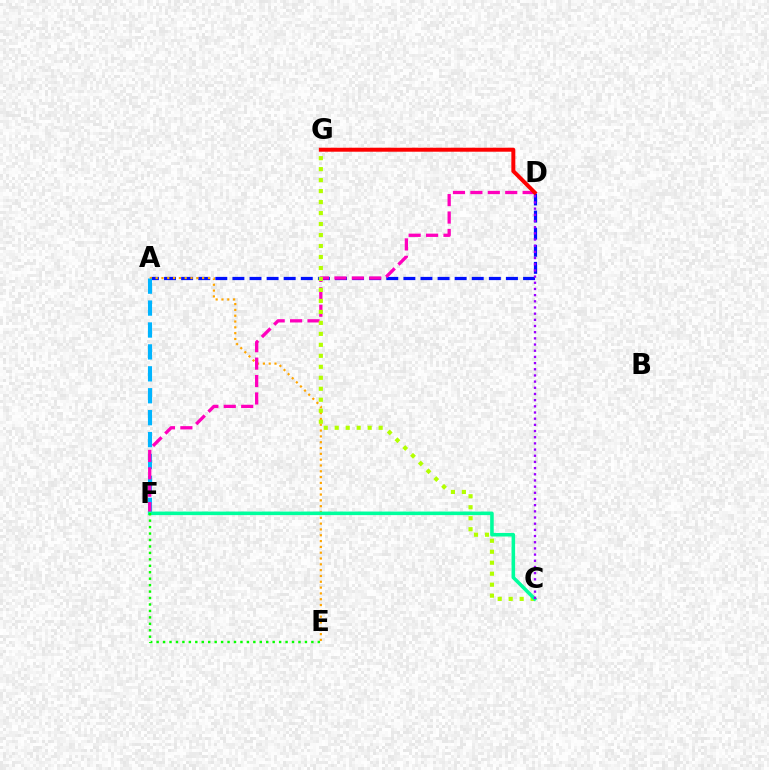{('A', 'D'): [{'color': '#0010ff', 'line_style': 'dashed', 'thickness': 2.32}], ('A', 'E'): [{'color': '#ffa500', 'line_style': 'dotted', 'thickness': 1.58}], ('A', 'F'): [{'color': '#00b5ff', 'line_style': 'dashed', 'thickness': 2.98}], ('D', 'F'): [{'color': '#ff00bd', 'line_style': 'dashed', 'thickness': 2.37}], ('C', 'G'): [{'color': '#b3ff00', 'line_style': 'dotted', 'thickness': 2.98}], ('D', 'G'): [{'color': '#ff0000', 'line_style': 'solid', 'thickness': 2.86}], ('C', 'F'): [{'color': '#00ff9d', 'line_style': 'solid', 'thickness': 2.56}], ('E', 'F'): [{'color': '#08ff00', 'line_style': 'dotted', 'thickness': 1.75}], ('C', 'D'): [{'color': '#9b00ff', 'line_style': 'dotted', 'thickness': 1.68}]}